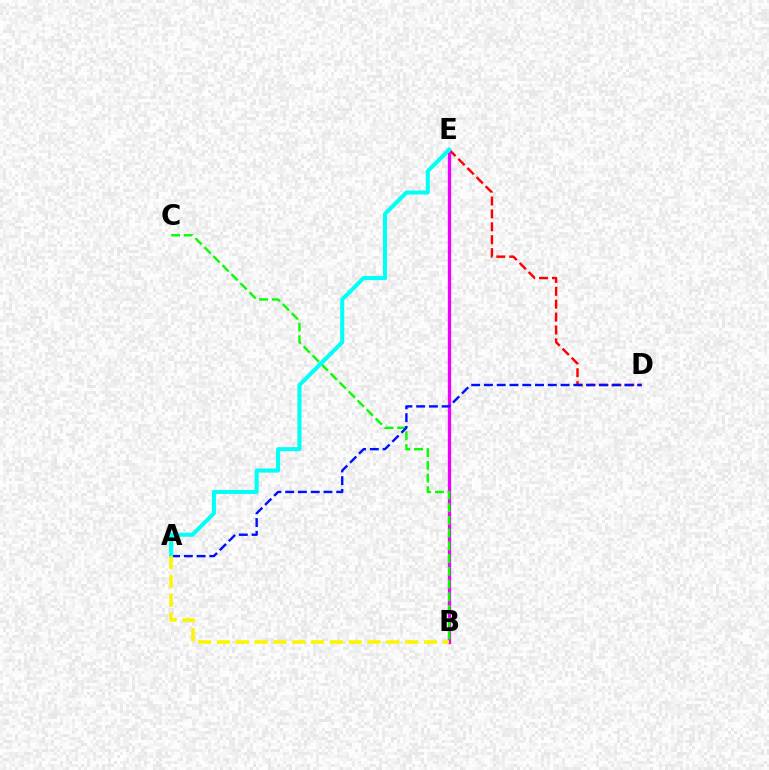{('D', 'E'): [{'color': '#ff0000', 'line_style': 'dashed', 'thickness': 1.75}], ('B', 'E'): [{'color': '#ee00ff', 'line_style': 'solid', 'thickness': 2.37}], ('B', 'C'): [{'color': '#08ff00', 'line_style': 'dashed', 'thickness': 1.73}], ('A', 'D'): [{'color': '#0010ff', 'line_style': 'dashed', 'thickness': 1.73}], ('A', 'E'): [{'color': '#00fff6', 'line_style': 'solid', 'thickness': 2.91}], ('A', 'B'): [{'color': '#fcf500', 'line_style': 'dashed', 'thickness': 2.56}]}